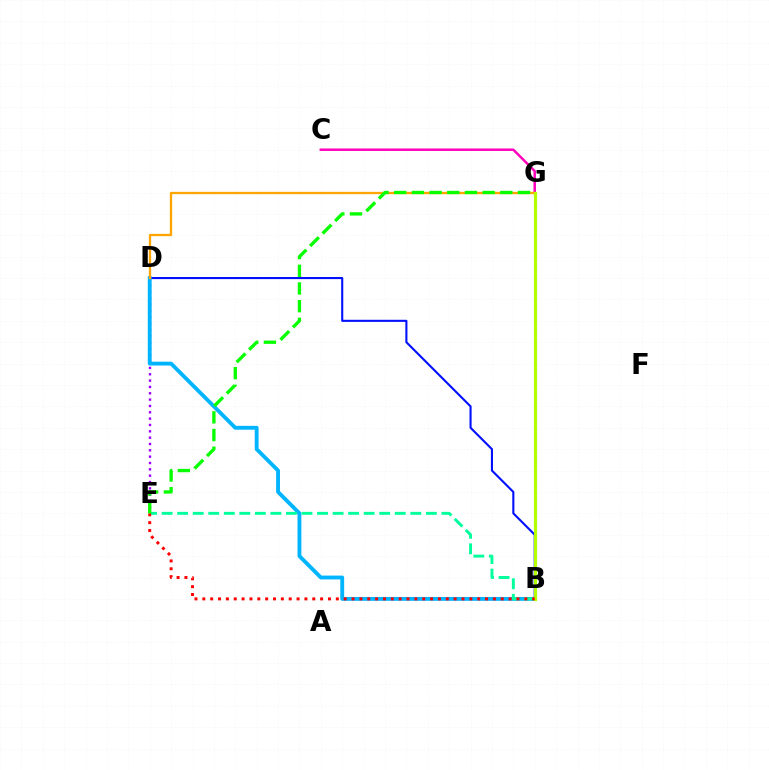{('B', 'D'): [{'color': '#0010ff', 'line_style': 'solid', 'thickness': 1.51}, {'color': '#00b5ff', 'line_style': 'solid', 'thickness': 2.77}], ('D', 'E'): [{'color': '#9b00ff', 'line_style': 'dotted', 'thickness': 1.72}], ('C', 'G'): [{'color': '#ff00bd', 'line_style': 'solid', 'thickness': 1.78}], ('B', 'E'): [{'color': '#00ff9d', 'line_style': 'dashed', 'thickness': 2.11}, {'color': '#ff0000', 'line_style': 'dotted', 'thickness': 2.13}], ('D', 'G'): [{'color': '#ffa500', 'line_style': 'solid', 'thickness': 1.66}], ('B', 'G'): [{'color': '#b3ff00', 'line_style': 'solid', 'thickness': 2.26}], ('E', 'G'): [{'color': '#08ff00', 'line_style': 'dashed', 'thickness': 2.4}]}